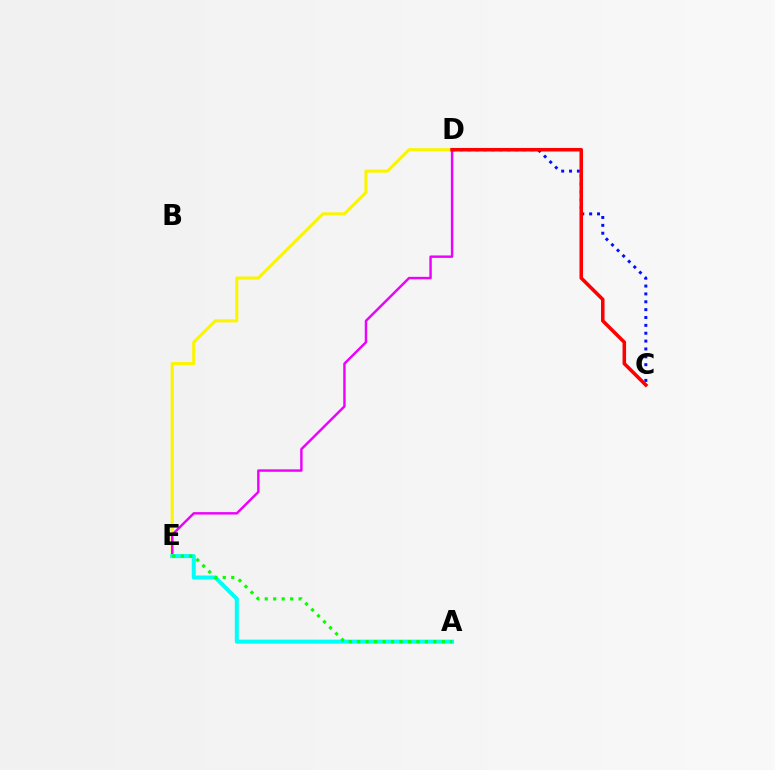{('D', 'E'): [{'color': '#fcf500', 'line_style': 'solid', 'thickness': 2.23}, {'color': '#ee00ff', 'line_style': 'solid', 'thickness': 1.75}], ('C', 'D'): [{'color': '#0010ff', 'line_style': 'dotted', 'thickness': 2.14}, {'color': '#ff0000', 'line_style': 'solid', 'thickness': 2.55}], ('A', 'E'): [{'color': '#00fff6', 'line_style': 'solid', 'thickness': 2.89}, {'color': '#08ff00', 'line_style': 'dotted', 'thickness': 2.3}]}